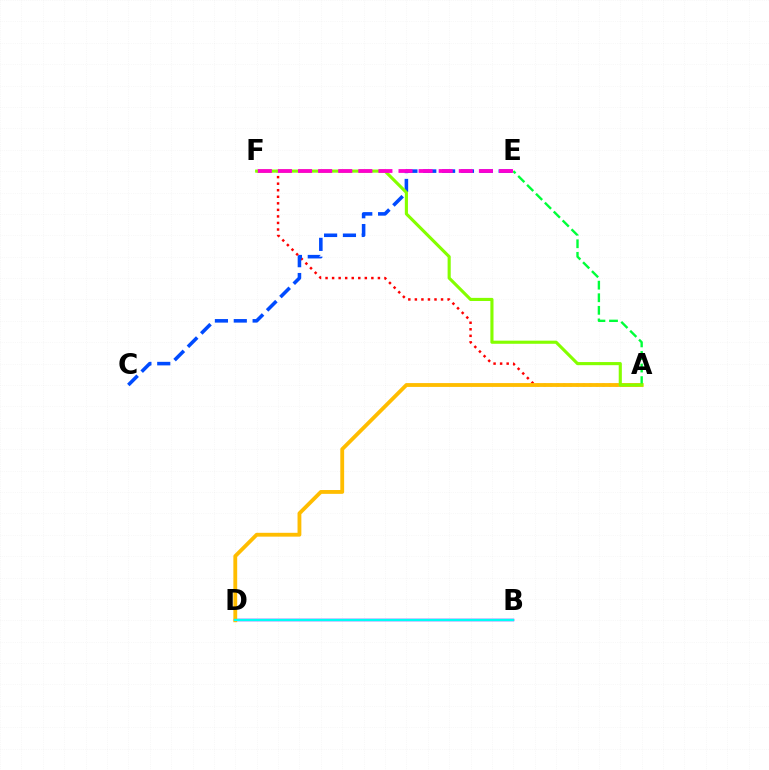{('A', 'F'): [{'color': '#ff0000', 'line_style': 'dotted', 'thickness': 1.78}, {'color': '#84ff00', 'line_style': 'solid', 'thickness': 2.25}], ('B', 'D'): [{'color': '#7200ff', 'line_style': 'solid', 'thickness': 1.76}, {'color': '#00fff6', 'line_style': 'solid', 'thickness': 1.61}], ('A', 'D'): [{'color': '#ffbd00', 'line_style': 'solid', 'thickness': 2.76}], ('A', 'E'): [{'color': '#00ff39', 'line_style': 'dashed', 'thickness': 1.71}], ('C', 'E'): [{'color': '#004bff', 'line_style': 'dashed', 'thickness': 2.56}], ('E', 'F'): [{'color': '#ff00cf', 'line_style': 'dashed', 'thickness': 2.73}]}